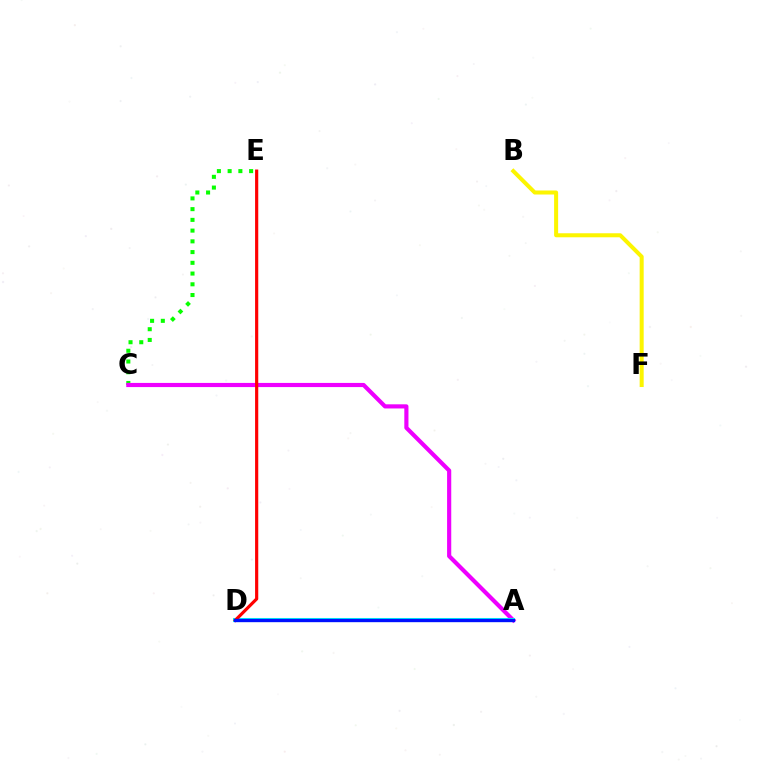{('B', 'F'): [{'color': '#fcf500', 'line_style': 'solid', 'thickness': 2.9}], ('C', 'E'): [{'color': '#08ff00', 'line_style': 'dotted', 'thickness': 2.92}], ('A', 'C'): [{'color': '#ee00ff', 'line_style': 'solid', 'thickness': 2.99}], ('A', 'D'): [{'color': '#00fff6', 'line_style': 'solid', 'thickness': 2.92}, {'color': '#0010ff', 'line_style': 'solid', 'thickness': 2.39}], ('D', 'E'): [{'color': '#ff0000', 'line_style': 'solid', 'thickness': 2.29}]}